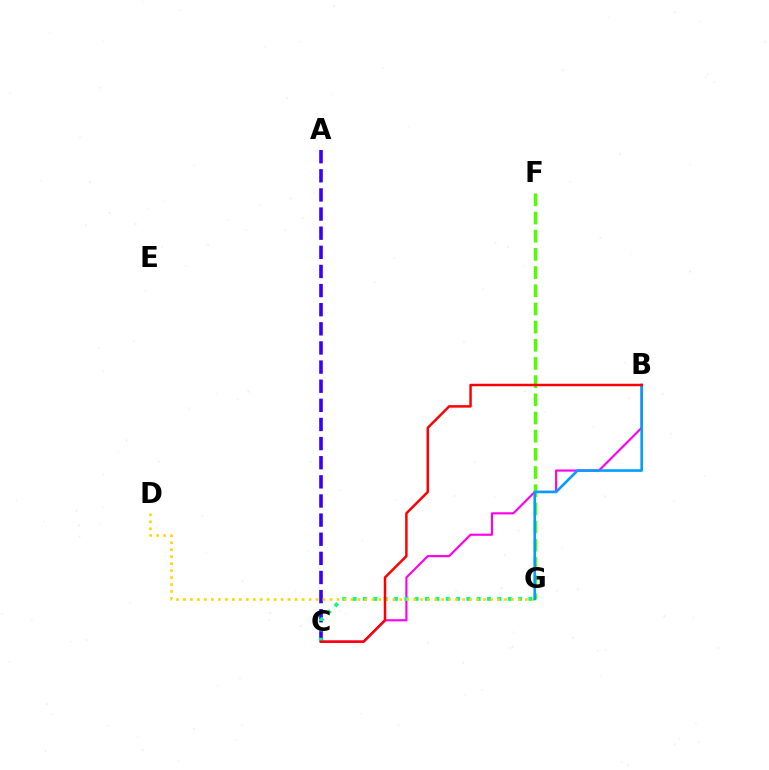{('B', 'C'): [{'color': '#ff00ed', 'line_style': 'solid', 'thickness': 1.55}, {'color': '#ff0000', 'line_style': 'solid', 'thickness': 1.79}], ('A', 'C'): [{'color': '#3700ff', 'line_style': 'dashed', 'thickness': 2.6}], ('F', 'G'): [{'color': '#4fff00', 'line_style': 'dashed', 'thickness': 2.47}], ('C', 'G'): [{'color': '#00ff86', 'line_style': 'dotted', 'thickness': 2.81}], ('D', 'G'): [{'color': '#ffd500', 'line_style': 'dotted', 'thickness': 1.9}], ('B', 'G'): [{'color': '#009eff', 'line_style': 'solid', 'thickness': 1.86}]}